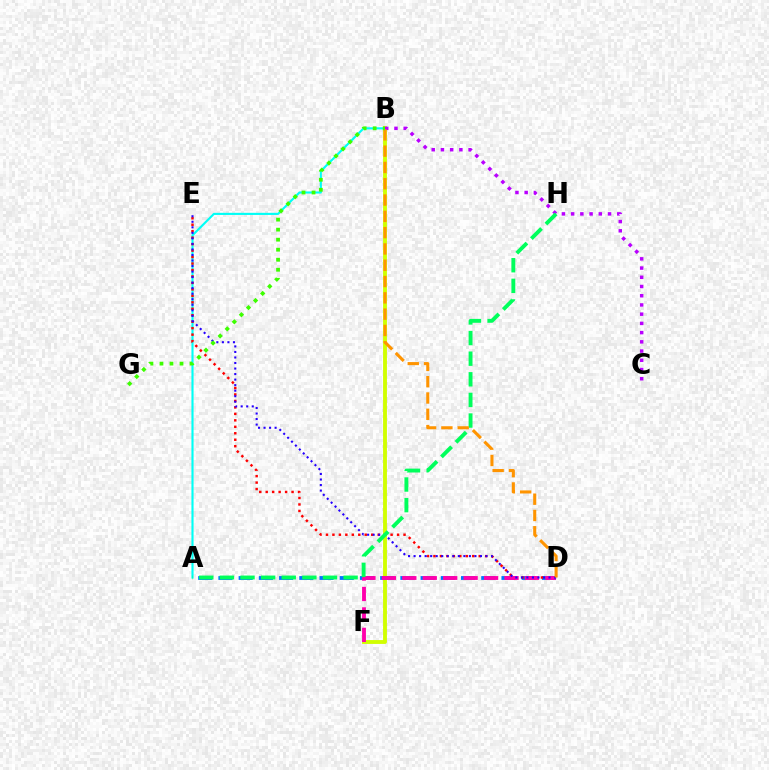{('A', 'B'): [{'color': '#00fff6', 'line_style': 'solid', 'thickness': 1.53}], ('B', 'F'): [{'color': '#d1ff00', 'line_style': 'solid', 'thickness': 2.77}], ('A', 'D'): [{'color': '#0074ff', 'line_style': 'dashed', 'thickness': 2.75}], ('D', 'E'): [{'color': '#ff0000', 'line_style': 'dotted', 'thickness': 1.76}, {'color': '#2500ff', 'line_style': 'dotted', 'thickness': 1.5}], ('D', 'F'): [{'color': '#ff00ac', 'line_style': 'dashed', 'thickness': 2.78}], ('B', 'C'): [{'color': '#b900ff', 'line_style': 'dotted', 'thickness': 2.51}], ('A', 'H'): [{'color': '#00ff5c', 'line_style': 'dashed', 'thickness': 2.8}], ('B', 'D'): [{'color': '#ff9400', 'line_style': 'dashed', 'thickness': 2.21}], ('B', 'G'): [{'color': '#3dff00', 'line_style': 'dotted', 'thickness': 2.72}]}